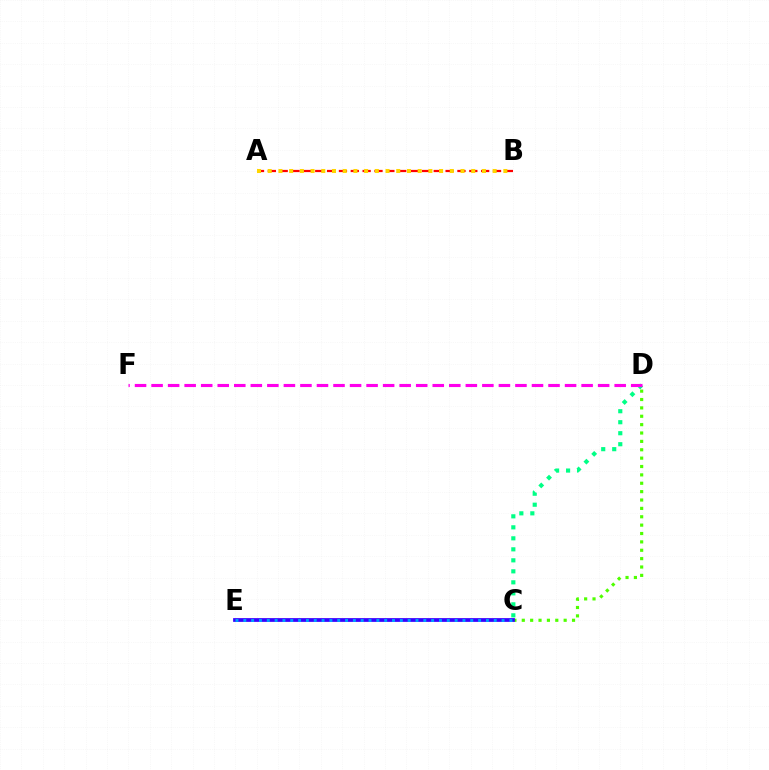{('C', 'D'): [{'color': '#00ff86', 'line_style': 'dotted', 'thickness': 2.99}, {'color': '#4fff00', 'line_style': 'dotted', 'thickness': 2.28}], ('A', 'B'): [{'color': '#ff0000', 'line_style': 'dashed', 'thickness': 1.61}, {'color': '#ffd500', 'line_style': 'dotted', 'thickness': 2.91}], ('C', 'E'): [{'color': '#3700ff', 'line_style': 'solid', 'thickness': 2.7}, {'color': '#009eff', 'line_style': 'dotted', 'thickness': 2.13}], ('D', 'F'): [{'color': '#ff00ed', 'line_style': 'dashed', 'thickness': 2.25}]}